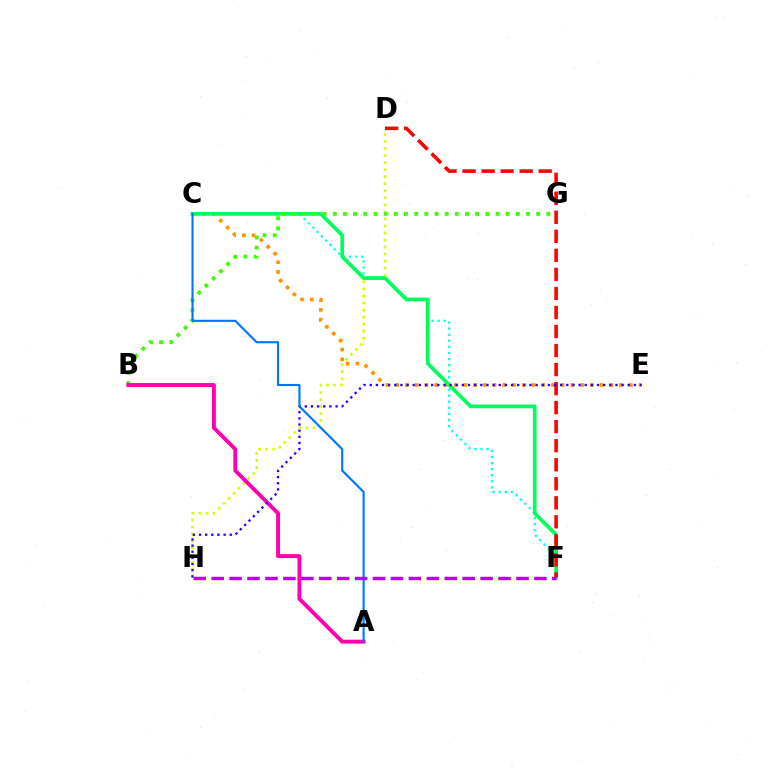{('D', 'H'): [{'color': '#d1ff00', 'line_style': 'dotted', 'thickness': 1.91}], ('C', 'F'): [{'color': '#00fff6', 'line_style': 'dotted', 'thickness': 1.66}, {'color': '#00ff5c', 'line_style': 'solid', 'thickness': 2.68}], ('C', 'E'): [{'color': '#ff9400', 'line_style': 'dotted', 'thickness': 2.64}], ('B', 'G'): [{'color': '#3dff00', 'line_style': 'dotted', 'thickness': 2.76}], ('D', 'F'): [{'color': '#ff0000', 'line_style': 'dashed', 'thickness': 2.59}], ('A', 'B'): [{'color': '#ff00ac', 'line_style': 'solid', 'thickness': 2.8}], ('E', 'H'): [{'color': '#2500ff', 'line_style': 'dotted', 'thickness': 1.67}], ('A', 'C'): [{'color': '#0074ff', 'line_style': 'solid', 'thickness': 1.53}], ('F', 'H'): [{'color': '#b900ff', 'line_style': 'dashed', 'thickness': 2.44}]}